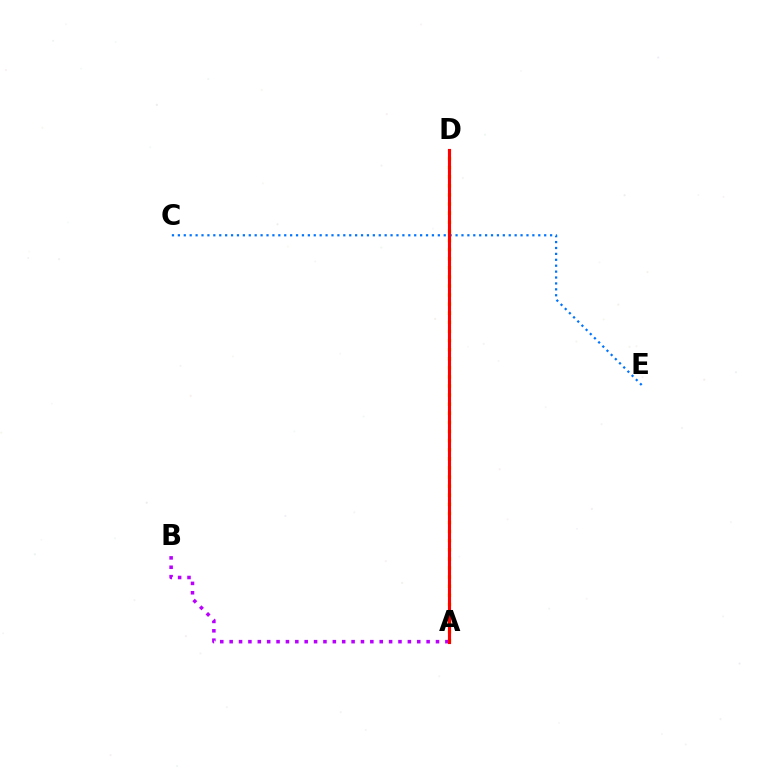{('A', 'D'): [{'color': '#d1ff00', 'line_style': 'dotted', 'thickness': 2.47}, {'color': '#00ff5c', 'line_style': 'dashed', 'thickness': 2.15}, {'color': '#ff0000', 'line_style': 'solid', 'thickness': 2.27}], ('C', 'E'): [{'color': '#0074ff', 'line_style': 'dotted', 'thickness': 1.61}], ('A', 'B'): [{'color': '#b900ff', 'line_style': 'dotted', 'thickness': 2.55}]}